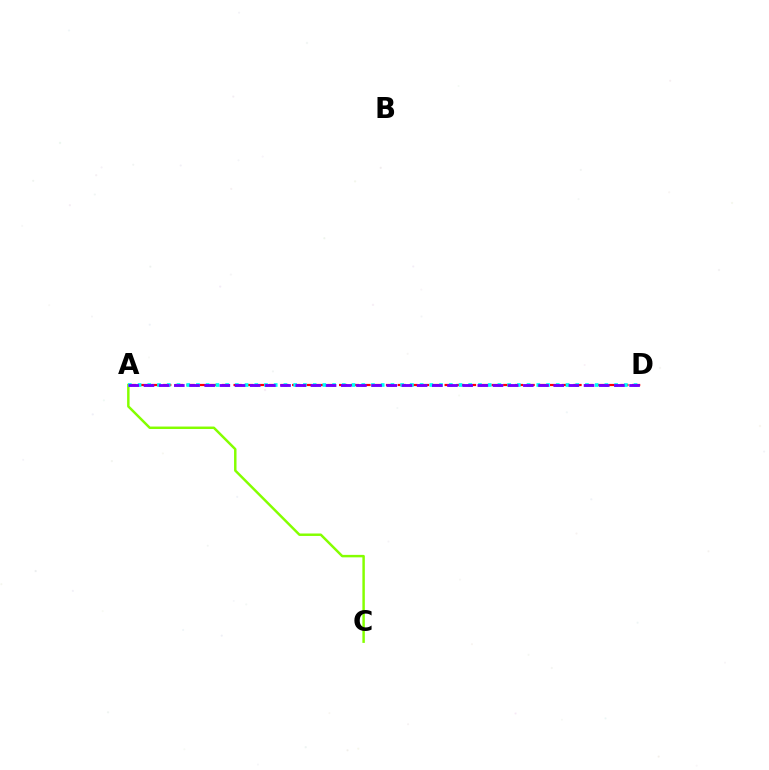{('A', 'D'): [{'color': '#ff0000', 'line_style': 'dashed', 'thickness': 1.59}, {'color': '#00fff6', 'line_style': 'dotted', 'thickness': 2.64}, {'color': '#7200ff', 'line_style': 'dashed', 'thickness': 2.06}], ('A', 'C'): [{'color': '#84ff00', 'line_style': 'solid', 'thickness': 1.78}]}